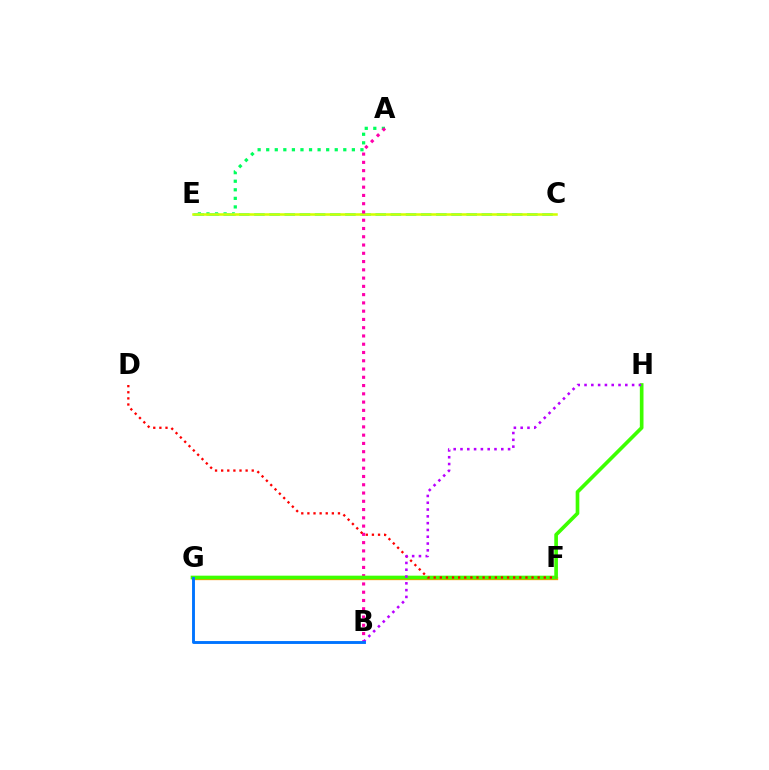{('A', 'E'): [{'color': '#00ff5c', 'line_style': 'dotted', 'thickness': 2.33}], ('C', 'E'): [{'color': '#00fff6', 'line_style': 'dashed', 'thickness': 2.06}, {'color': '#d1ff00', 'line_style': 'solid', 'thickness': 1.82}], ('F', 'G'): [{'color': '#2500ff', 'line_style': 'dashed', 'thickness': 2.09}, {'color': '#ff9400', 'line_style': 'solid', 'thickness': 2.38}], ('A', 'B'): [{'color': '#ff00ac', 'line_style': 'dotted', 'thickness': 2.25}], ('G', 'H'): [{'color': '#3dff00', 'line_style': 'solid', 'thickness': 2.64}], ('D', 'F'): [{'color': '#ff0000', 'line_style': 'dotted', 'thickness': 1.66}], ('B', 'H'): [{'color': '#b900ff', 'line_style': 'dotted', 'thickness': 1.85}], ('B', 'G'): [{'color': '#0074ff', 'line_style': 'solid', 'thickness': 2.08}]}